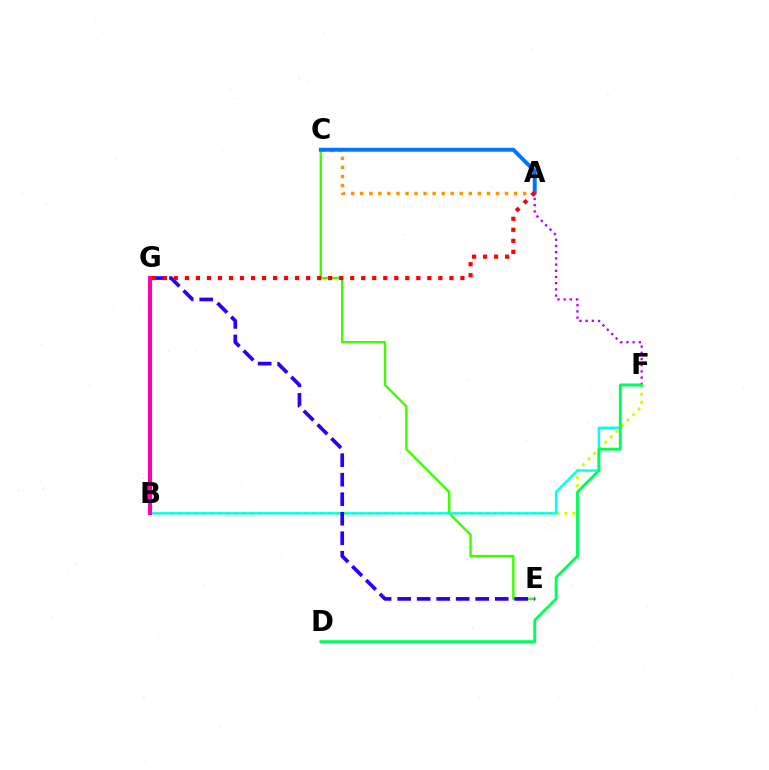{('A', 'C'): [{'color': '#ff9400', 'line_style': 'dotted', 'thickness': 2.46}, {'color': '#0074ff', 'line_style': 'solid', 'thickness': 2.82}], ('B', 'F'): [{'color': '#d1ff00', 'line_style': 'dotted', 'thickness': 2.14}, {'color': '#00fff6', 'line_style': 'solid', 'thickness': 1.75}], ('C', 'E'): [{'color': '#3dff00', 'line_style': 'solid', 'thickness': 1.77}], ('E', 'G'): [{'color': '#2500ff', 'line_style': 'dashed', 'thickness': 2.65}], ('A', 'F'): [{'color': '#b900ff', 'line_style': 'dotted', 'thickness': 1.69}], ('B', 'G'): [{'color': '#ff00ac', 'line_style': 'solid', 'thickness': 2.95}], ('A', 'G'): [{'color': '#ff0000', 'line_style': 'dotted', 'thickness': 2.99}], ('D', 'F'): [{'color': '#00ff5c', 'line_style': 'solid', 'thickness': 2.07}]}